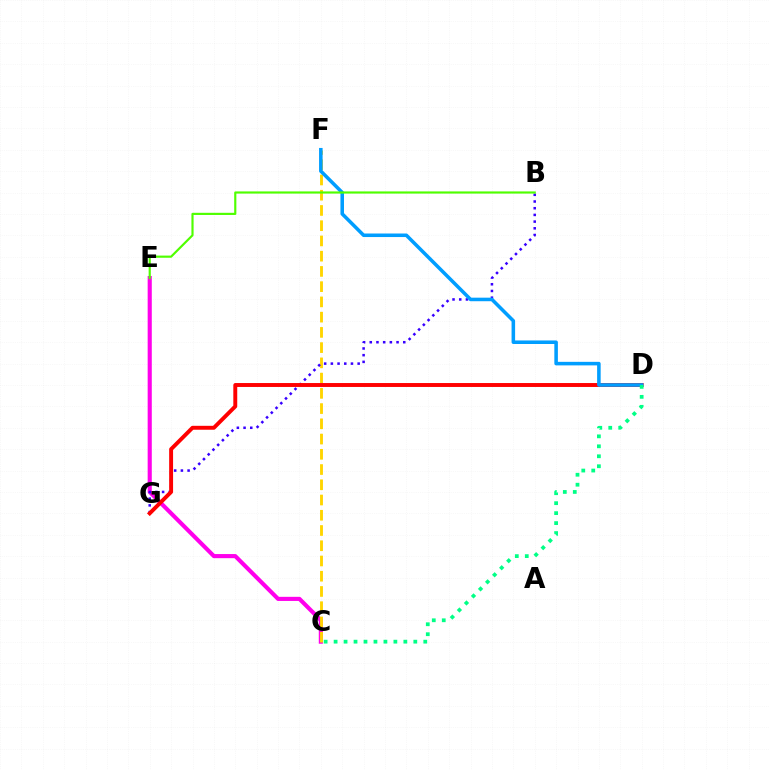{('C', 'E'): [{'color': '#ff00ed', 'line_style': 'solid', 'thickness': 2.97}], ('C', 'F'): [{'color': '#ffd500', 'line_style': 'dashed', 'thickness': 2.07}], ('B', 'G'): [{'color': '#3700ff', 'line_style': 'dotted', 'thickness': 1.82}], ('D', 'G'): [{'color': '#ff0000', 'line_style': 'solid', 'thickness': 2.82}], ('D', 'F'): [{'color': '#009eff', 'line_style': 'solid', 'thickness': 2.55}], ('B', 'E'): [{'color': '#4fff00', 'line_style': 'solid', 'thickness': 1.56}], ('C', 'D'): [{'color': '#00ff86', 'line_style': 'dotted', 'thickness': 2.71}]}